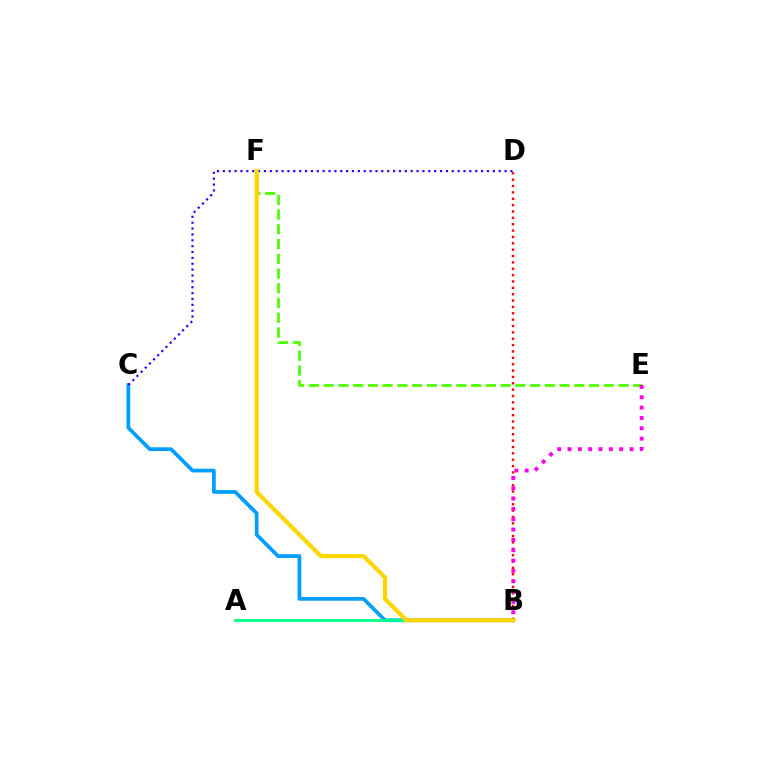{('B', 'C'): [{'color': '#009eff', 'line_style': 'solid', 'thickness': 2.67}], ('C', 'D'): [{'color': '#3700ff', 'line_style': 'dotted', 'thickness': 1.59}], ('B', 'D'): [{'color': '#ff0000', 'line_style': 'dotted', 'thickness': 1.73}], ('A', 'B'): [{'color': '#00ff86', 'line_style': 'solid', 'thickness': 1.99}], ('E', 'F'): [{'color': '#4fff00', 'line_style': 'dashed', 'thickness': 2.0}], ('B', 'E'): [{'color': '#ff00ed', 'line_style': 'dotted', 'thickness': 2.81}], ('B', 'F'): [{'color': '#ffd500', 'line_style': 'solid', 'thickness': 2.99}]}